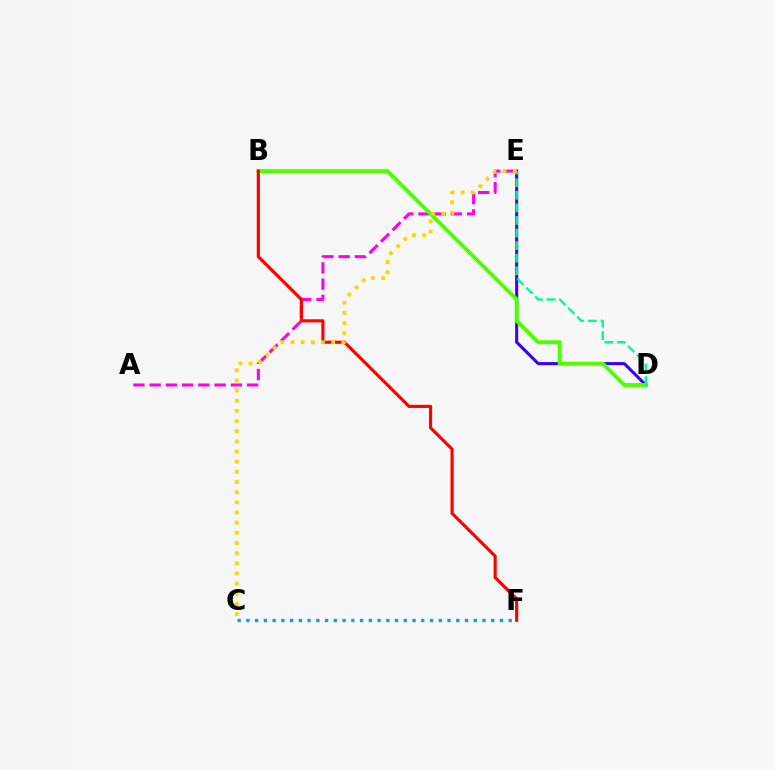{('D', 'E'): [{'color': '#3700ff', 'line_style': 'solid', 'thickness': 2.19}, {'color': '#00ff86', 'line_style': 'dashed', 'thickness': 1.71}], ('A', 'E'): [{'color': '#ff00ed', 'line_style': 'dashed', 'thickness': 2.21}], ('B', 'D'): [{'color': '#4fff00', 'line_style': 'solid', 'thickness': 2.82}], ('C', 'F'): [{'color': '#009eff', 'line_style': 'dotted', 'thickness': 2.38}], ('B', 'F'): [{'color': '#ff0000', 'line_style': 'solid', 'thickness': 2.26}], ('C', 'E'): [{'color': '#ffd500', 'line_style': 'dotted', 'thickness': 2.76}]}